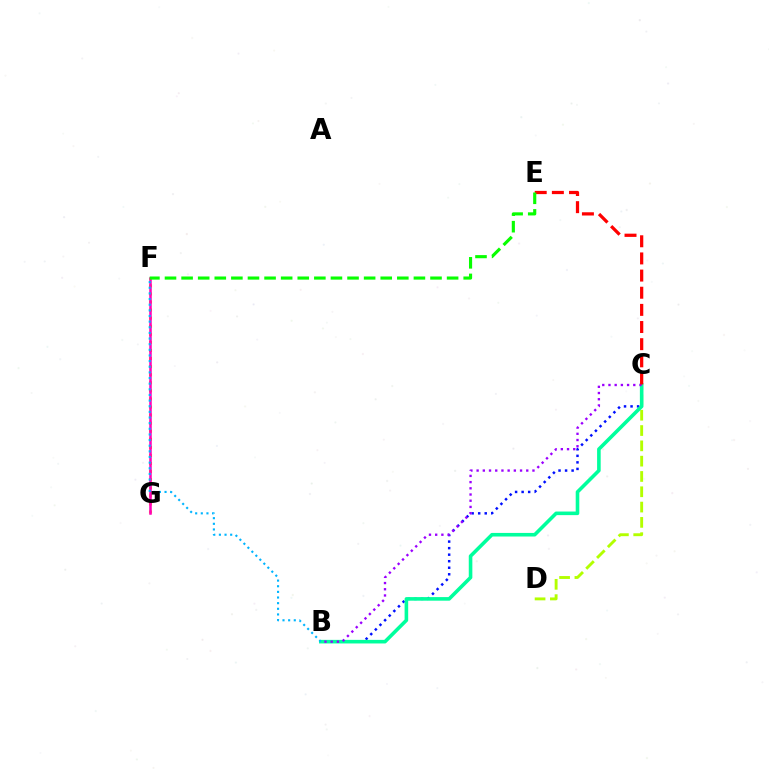{('F', 'G'): [{'color': '#ffa500', 'line_style': 'dotted', 'thickness': 2.19}, {'color': '#ff00bd', 'line_style': 'solid', 'thickness': 1.82}], ('B', 'C'): [{'color': '#0010ff', 'line_style': 'dotted', 'thickness': 1.78}, {'color': '#00ff9d', 'line_style': 'solid', 'thickness': 2.58}, {'color': '#9b00ff', 'line_style': 'dotted', 'thickness': 1.69}], ('C', 'D'): [{'color': '#b3ff00', 'line_style': 'dashed', 'thickness': 2.08}], ('C', 'E'): [{'color': '#ff0000', 'line_style': 'dashed', 'thickness': 2.33}], ('B', 'F'): [{'color': '#00b5ff', 'line_style': 'dotted', 'thickness': 1.53}], ('E', 'F'): [{'color': '#08ff00', 'line_style': 'dashed', 'thickness': 2.25}]}